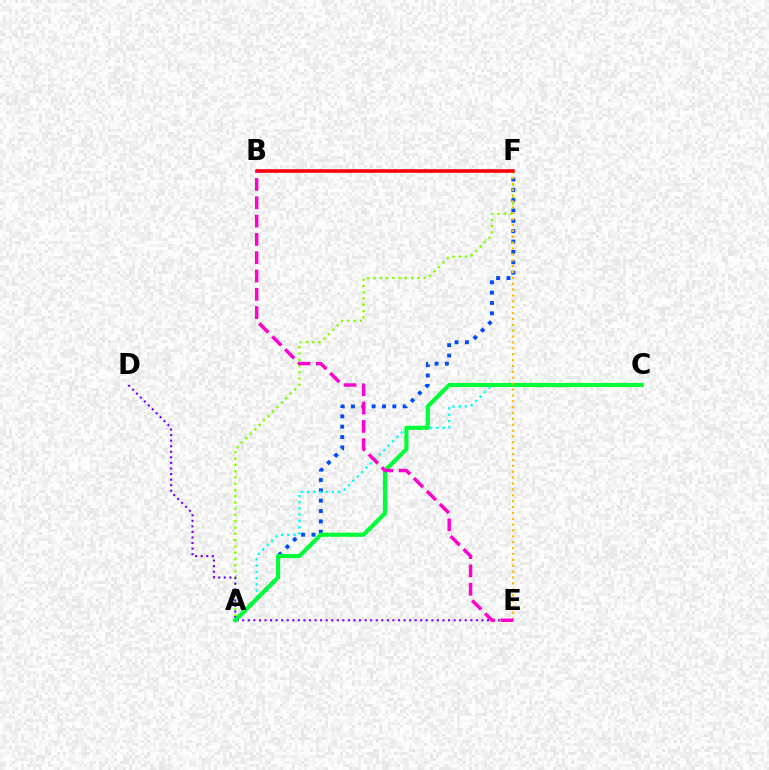{('A', 'F'): [{'color': '#84ff00', 'line_style': 'dotted', 'thickness': 1.7}, {'color': '#004bff', 'line_style': 'dotted', 'thickness': 2.81}], ('A', 'C'): [{'color': '#00fff6', 'line_style': 'dotted', 'thickness': 1.7}, {'color': '#00ff39', 'line_style': 'solid', 'thickness': 2.99}], ('D', 'E'): [{'color': '#7200ff', 'line_style': 'dotted', 'thickness': 1.51}], ('E', 'F'): [{'color': '#ffbd00', 'line_style': 'dotted', 'thickness': 1.6}], ('B', 'F'): [{'color': '#ff0000', 'line_style': 'solid', 'thickness': 2.57}], ('B', 'E'): [{'color': '#ff00cf', 'line_style': 'dashed', 'thickness': 2.49}]}